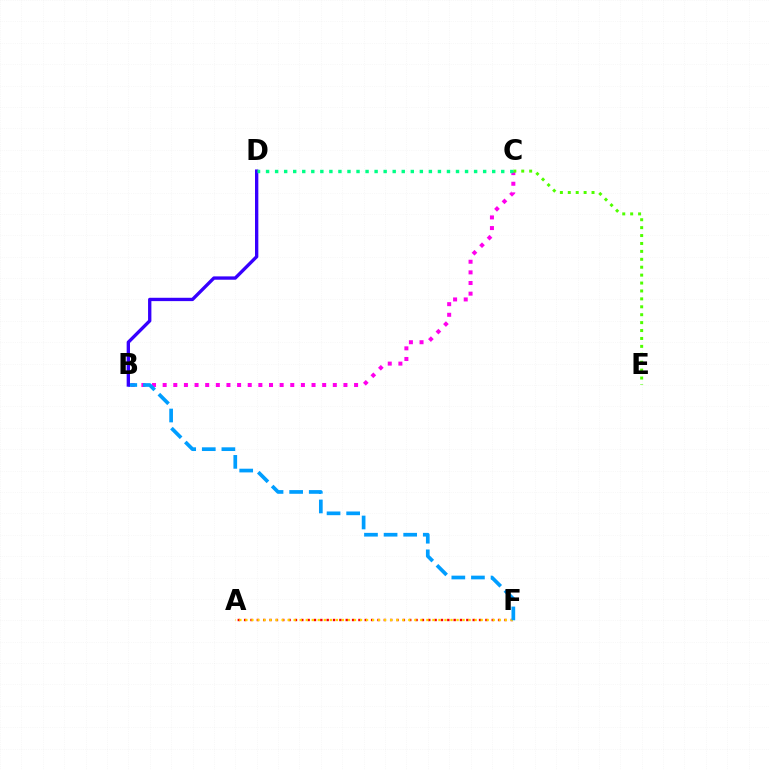{('A', 'F'): [{'color': '#ff0000', 'line_style': 'dotted', 'thickness': 1.72}, {'color': '#ffd500', 'line_style': 'dotted', 'thickness': 1.64}], ('B', 'C'): [{'color': '#ff00ed', 'line_style': 'dotted', 'thickness': 2.89}], ('C', 'E'): [{'color': '#4fff00', 'line_style': 'dotted', 'thickness': 2.15}], ('B', 'F'): [{'color': '#009eff', 'line_style': 'dashed', 'thickness': 2.66}], ('B', 'D'): [{'color': '#3700ff', 'line_style': 'solid', 'thickness': 2.4}], ('C', 'D'): [{'color': '#00ff86', 'line_style': 'dotted', 'thickness': 2.46}]}